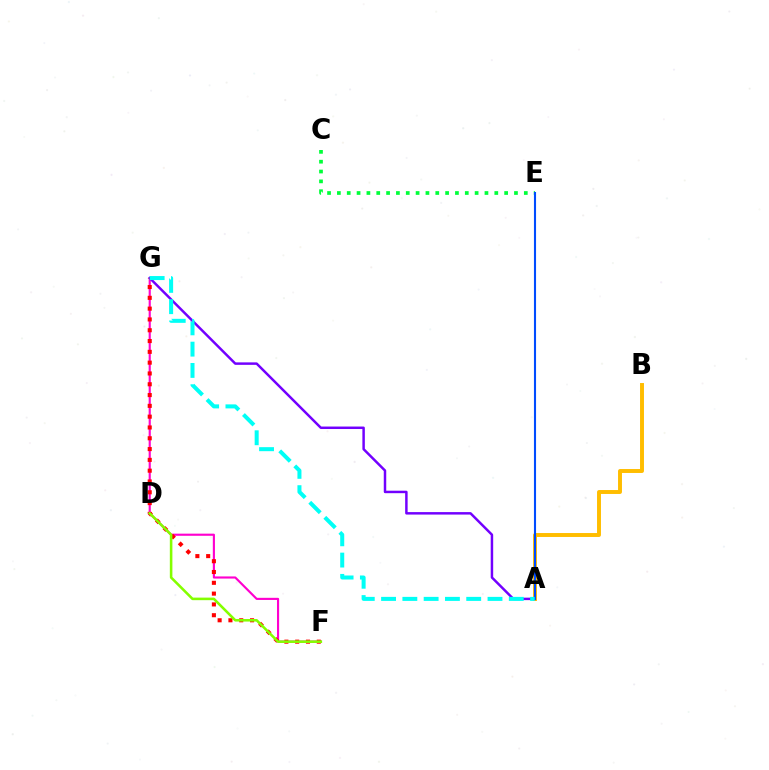{('F', 'G'): [{'color': '#ff00cf', 'line_style': 'solid', 'thickness': 1.54}, {'color': '#ff0000', 'line_style': 'dotted', 'thickness': 2.94}], ('A', 'B'): [{'color': '#ffbd00', 'line_style': 'solid', 'thickness': 2.84}], ('A', 'G'): [{'color': '#7200ff', 'line_style': 'solid', 'thickness': 1.78}, {'color': '#00fff6', 'line_style': 'dashed', 'thickness': 2.89}], ('C', 'E'): [{'color': '#00ff39', 'line_style': 'dotted', 'thickness': 2.67}], ('A', 'E'): [{'color': '#004bff', 'line_style': 'solid', 'thickness': 1.52}], ('D', 'F'): [{'color': '#84ff00', 'line_style': 'solid', 'thickness': 1.85}]}